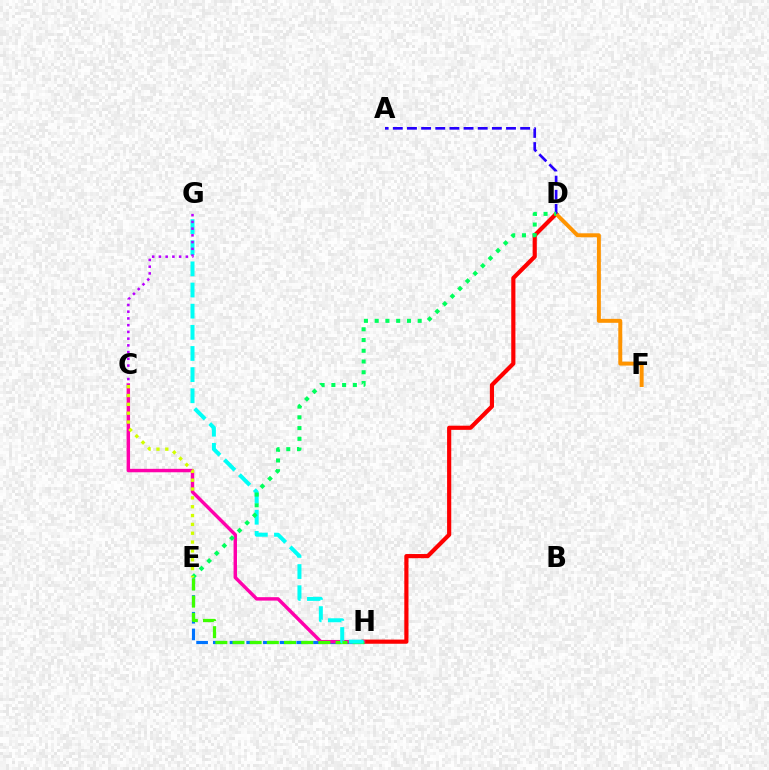{('D', 'H'): [{'color': '#ff0000', 'line_style': 'solid', 'thickness': 3.0}], ('E', 'H'): [{'color': '#0074ff', 'line_style': 'dashed', 'thickness': 2.27}, {'color': '#3dff00', 'line_style': 'dashed', 'thickness': 2.33}], ('C', 'H'): [{'color': '#ff00ac', 'line_style': 'solid', 'thickness': 2.47}], ('G', 'H'): [{'color': '#00fff6', 'line_style': 'dashed', 'thickness': 2.87}], ('D', 'F'): [{'color': '#ff9400', 'line_style': 'solid', 'thickness': 2.84}], ('A', 'D'): [{'color': '#2500ff', 'line_style': 'dashed', 'thickness': 1.92}], ('D', 'E'): [{'color': '#00ff5c', 'line_style': 'dotted', 'thickness': 2.92}], ('C', 'E'): [{'color': '#d1ff00', 'line_style': 'dotted', 'thickness': 2.4}], ('C', 'G'): [{'color': '#b900ff', 'line_style': 'dotted', 'thickness': 1.83}]}